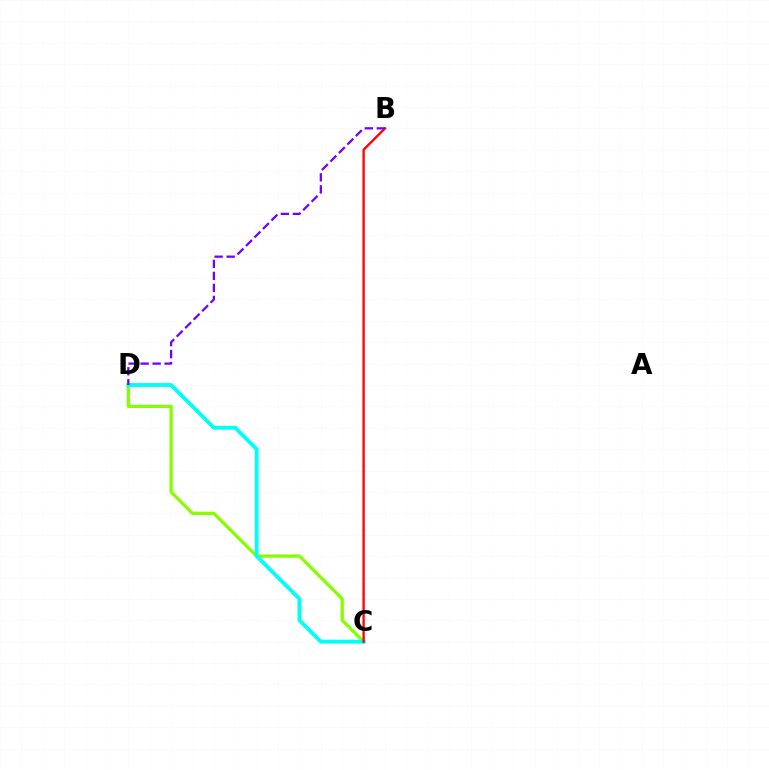{('C', 'D'): [{'color': '#84ff00', 'line_style': 'solid', 'thickness': 2.35}, {'color': '#00fff6', 'line_style': 'solid', 'thickness': 2.79}], ('B', 'C'): [{'color': '#ff0000', 'line_style': 'solid', 'thickness': 1.67}], ('B', 'D'): [{'color': '#7200ff', 'line_style': 'dashed', 'thickness': 1.63}]}